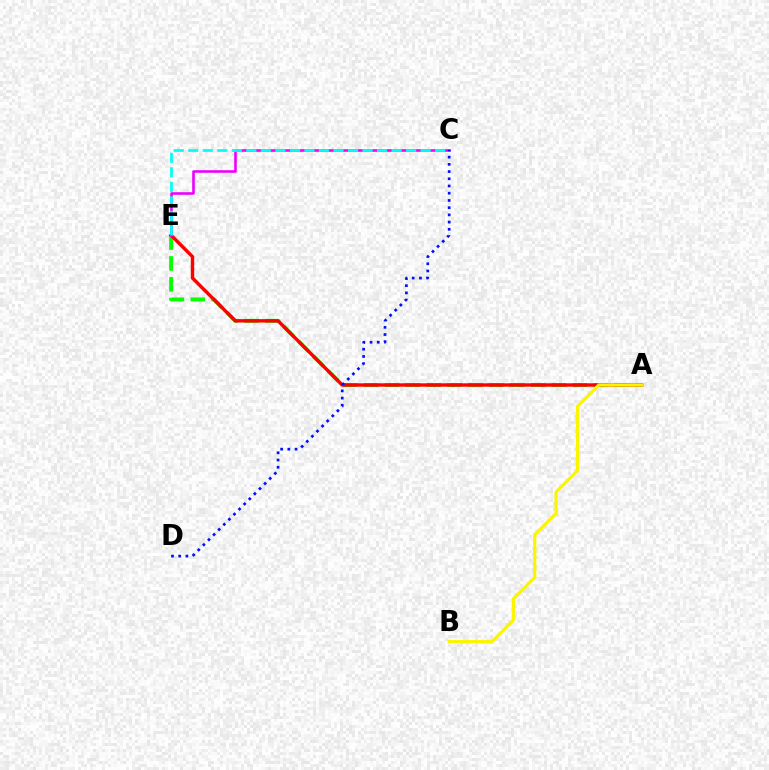{('A', 'E'): [{'color': '#08ff00', 'line_style': 'dashed', 'thickness': 2.84}, {'color': '#ff0000', 'line_style': 'solid', 'thickness': 2.46}], ('C', 'E'): [{'color': '#ee00ff', 'line_style': 'solid', 'thickness': 1.87}, {'color': '#00fff6', 'line_style': 'dashed', 'thickness': 1.97}], ('A', 'B'): [{'color': '#fcf500', 'line_style': 'solid', 'thickness': 2.34}], ('C', 'D'): [{'color': '#0010ff', 'line_style': 'dotted', 'thickness': 1.96}]}